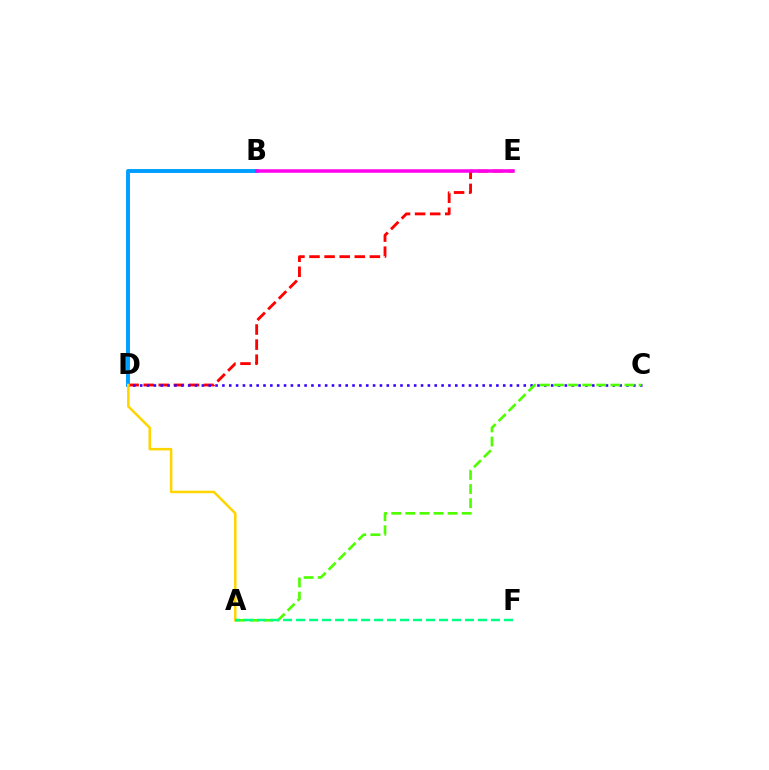{('D', 'E'): [{'color': '#ff0000', 'line_style': 'dashed', 'thickness': 2.05}], ('B', 'D'): [{'color': '#009eff', 'line_style': 'solid', 'thickness': 2.81}], ('C', 'D'): [{'color': '#3700ff', 'line_style': 'dotted', 'thickness': 1.86}], ('A', 'D'): [{'color': '#ffd500', 'line_style': 'solid', 'thickness': 1.81}], ('B', 'E'): [{'color': '#ff00ed', 'line_style': 'solid', 'thickness': 2.52}], ('A', 'C'): [{'color': '#4fff00', 'line_style': 'dashed', 'thickness': 1.91}], ('A', 'F'): [{'color': '#00ff86', 'line_style': 'dashed', 'thickness': 1.76}]}